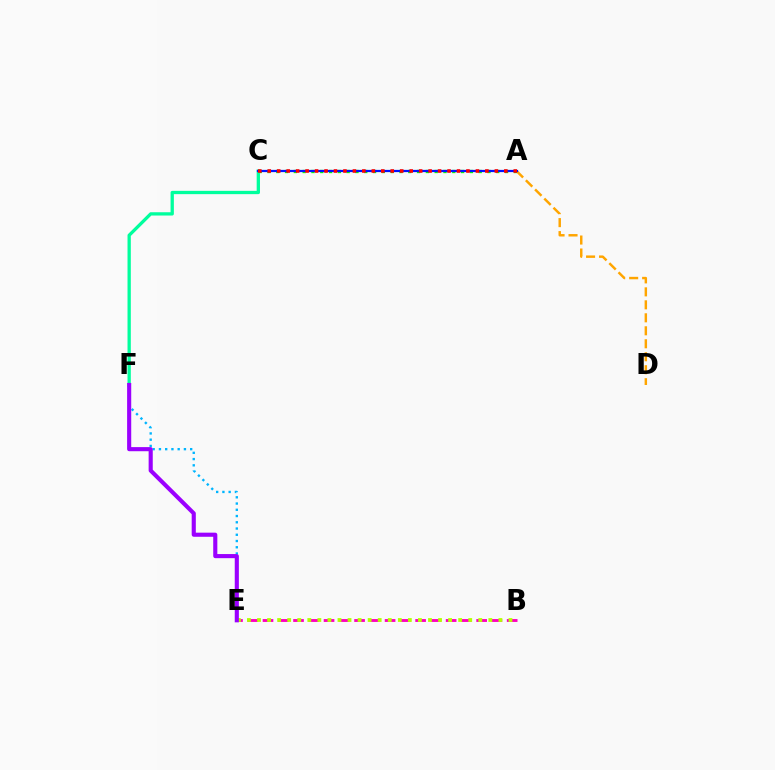{('B', 'E'): [{'color': '#ff00bd', 'line_style': 'dashed', 'thickness': 2.07}, {'color': '#b3ff00', 'line_style': 'dotted', 'thickness': 2.73}], ('A', 'D'): [{'color': '#ffa500', 'line_style': 'dashed', 'thickness': 1.76}], ('A', 'C'): [{'color': '#08ff00', 'line_style': 'dotted', 'thickness': 2.39}, {'color': '#0010ff', 'line_style': 'solid', 'thickness': 1.6}, {'color': '#ff0000', 'line_style': 'dotted', 'thickness': 2.57}], ('C', 'F'): [{'color': '#00ff9d', 'line_style': 'solid', 'thickness': 2.37}], ('E', 'F'): [{'color': '#00b5ff', 'line_style': 'dotted', 'thickness': 1.7}, {'color': '#9b00ff', 'line_style': 'solid', 'thickness': 2.96}]}